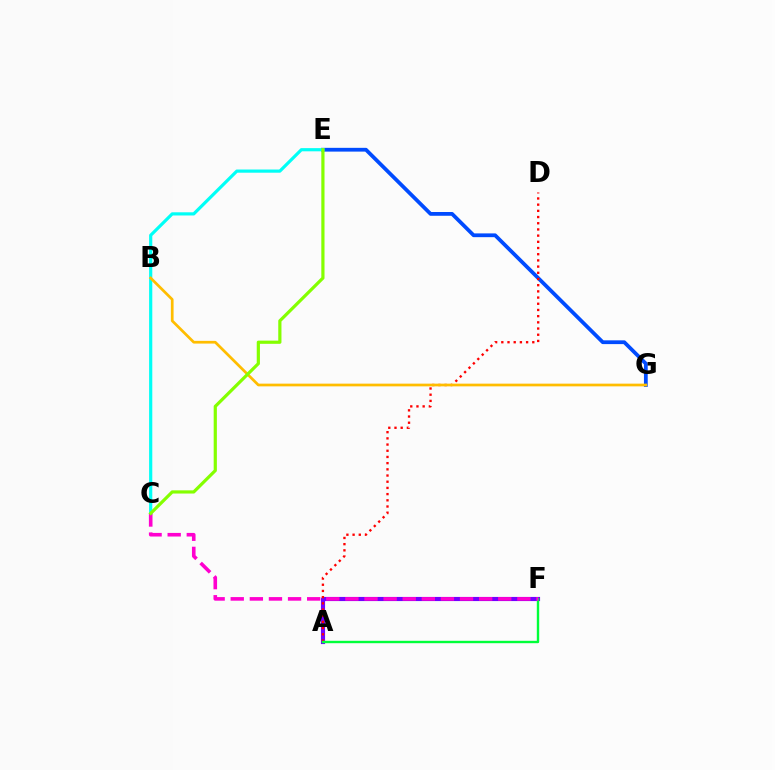{('A', 'F'): [{'color': '#7200ff', 'line_style': 'solid', 'thickness': 2.98}, {'color': '#00ff39', 'line_style': 'solid', 'thickness': 1.72}], ('E', 'G'): [{'color': '#004bff', 'line_style': 'solid', 'thickness': 2.71}], ('C', 'E'): [{'color': '#00fff6', 'line_style': 'solid', 'thickness': 2.29}, {'color': '#84ff00', 'line_style': 'solid', 'thickness': 2.3}], ('A', 'D'): [{'color': '#ff0000', 'line_style': 'dotted', 'thickness': 1.68}], ('B', 'G'): [{'color': '#ffbd00', 'line_style': 'solid', 'thickness': 1.95}], ('C', 'F'): [{'color': '#ff00cf', 'line_style': 'dashed', 'thickness': 2.6}]}